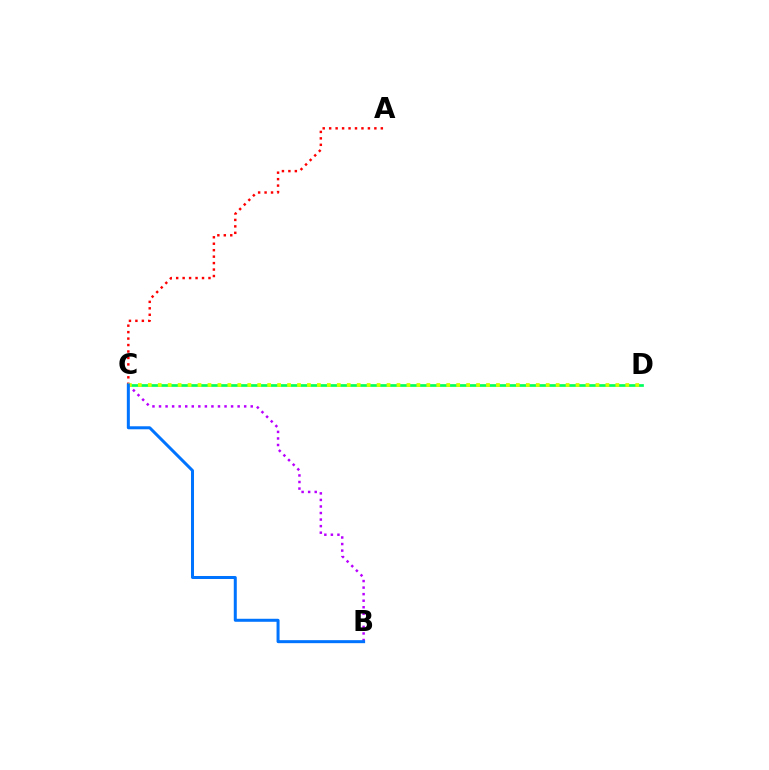{('A', 'C'): [{'color': '#ff0000', 'line_style': 'dotted', 'thickness': 1.75}], ('C', 'D'): [{'color': '#00ff5c', 'line_style': 'solid', 'thickness': 1.95}, {'color': '#d1ff00', 'line_style': 'dotted', 'thickness': 2.7}], ('B', 'C'): [{'color': '#b900ff', 'line_style': 'dotted', 'thickness': 1.78}, {'color': '#0074ff', 'line_style': 'solid', 'thickness': 2.16}]}